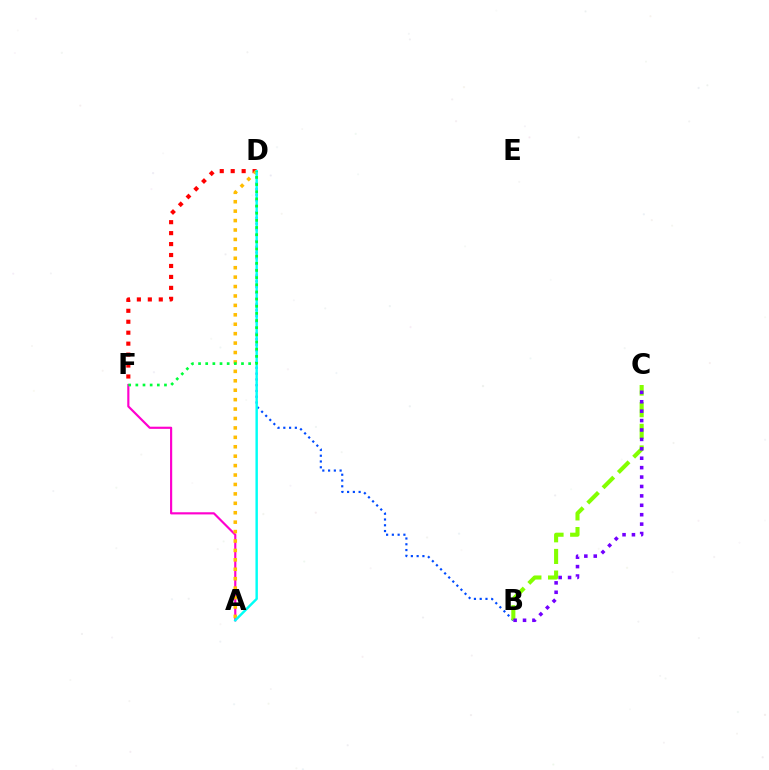{('B', 'D'): [{'color': '#004bff', 'line_style': 'dotted', 'thickness': 1.57}], ('B', 'C'): [{'color': '#84ff00', 'line_style': 'dashed', 'thickness': 2.94}, {'color': '#7200ff', 'line_style': 'dotted', 'thickness': 2.56}], ('D', 'F'): [{'color': '#ff0000', 'line_style': 'dotted', 'thickness': 2.98}, {'color': '#00ff39', 'line_style': 'dotted', 'thickness': 1.94}], ('A', 'F'): [{'color': '#ff00cf', 'line_style': 'solid', 'thickness': 1.56}], ('A', 'D'): [{'color': '#ffbd00', 'line_style': 'dotted', 'thickness': 2.56}, {'color': '#00fff6', 'line_style': 'solid', 'thickness': 1.75}]}